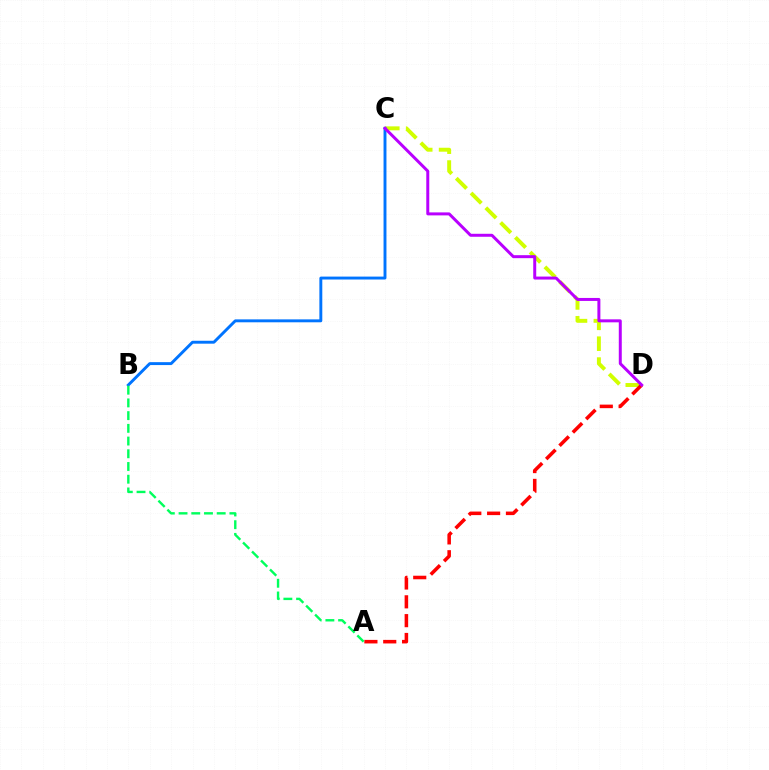{('C', 'D'): [{'color': '#d1ff00', 'line_style': 'dashed', 'thickness': 2.84}, {'color': '#b900ff', 'line_style': 'solid', 'thickness': 2.15}], ('B', 'C'): [{'color': '#0074ff', 'line_style': 'solid', 'thickness': 2.1}], ('A', 'D'): [{'color': '#ff0000', 'line_style': 'dashed', 'thickness': 2.56}], ('A', 'B'): [{'color': '#00ff5c', 'line_style': 'dashed', 'thickness': 1.73}]}